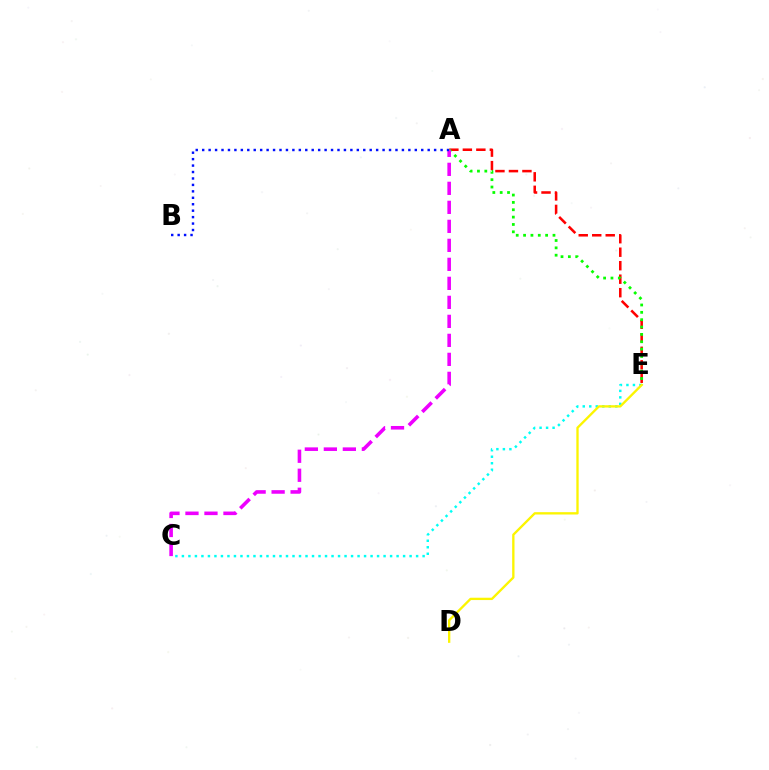{('A', 'E'): [{'color': '#ff0000', 'line_style': 'dashed', 'thickness': 1.83}, {'color': '#08ff00', 'line_style': 'dotted', 'thickness': 2.0}], ('C', 'E'): [{'color': '#00fff6', 'line_style': 'dotted', 'thickness': 1.77}], ('A', 'C'): [{'color': '#ee00ff', 'line_style': 'dashed', 'thickness': 2.58}], ('D', 'E'): [{'color': '#fcf500', 'line_style': 'solid', 'thickness': 1.68}], ('A', 'B'): [{'color': '#0010ff', 'line_style': 'dotted', 'thickness': 1.75}]}